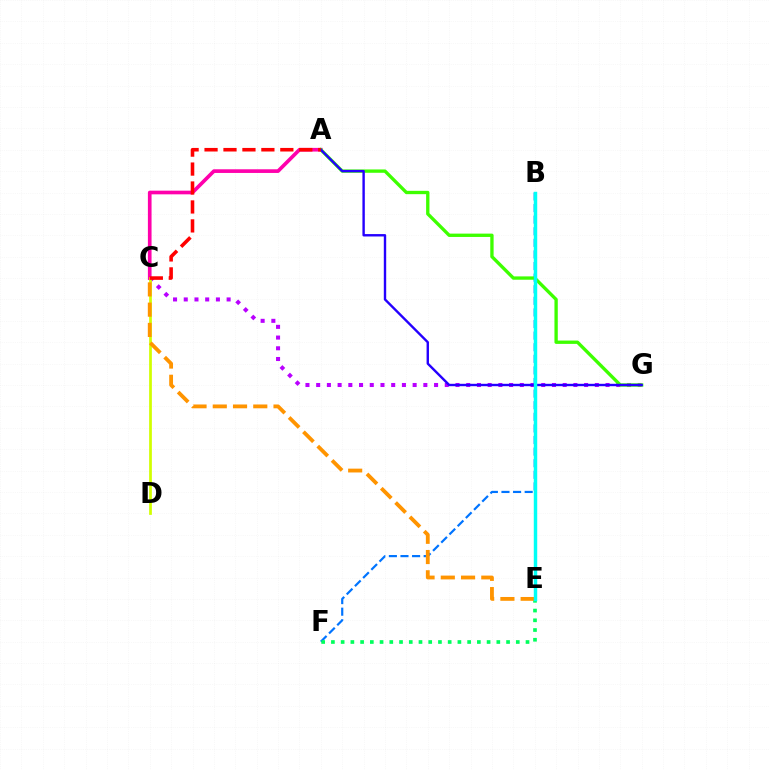{('C', 'G'): [{'color': '#b900ff', 'line_style': 'dotted', 'thickness': 2.91}], ('B', 'F'): [{'color': '#0074ff', 'line_style': 'dashed', 'thickness': 1.58}], ('A', 'C'): [{'color': '#ff00ac', 'line_style': 'solid', 'thickness': 2.64}, {'color': '#ff0000', 'line_style': 'dashed', 'thickness': 2.57}], ('C', 'D'): [{'color': '#d1ff00', 'line_style': 'solid', 'thickness': 1.97}], ('E', 'F'): [{'color': '#00ff5c', 'line_style': 'dotted', 'thickness': 2.64}], ('A', 'G'): [{'color': '#3dff00', 'line_style': 'solid', 'thickness': 2.4}, {'color': '#2500ff', 'line_style': 'solid', 'thickness': 1.73}], ('C', 'E'): [{'color': '#ff9400', 'line_style': 'dashed', 'thickness': 2.75}], ('B', 'E'): [{'color': '#00fff6', 'line_style': 'solid', 'thickness': 2.48}]}